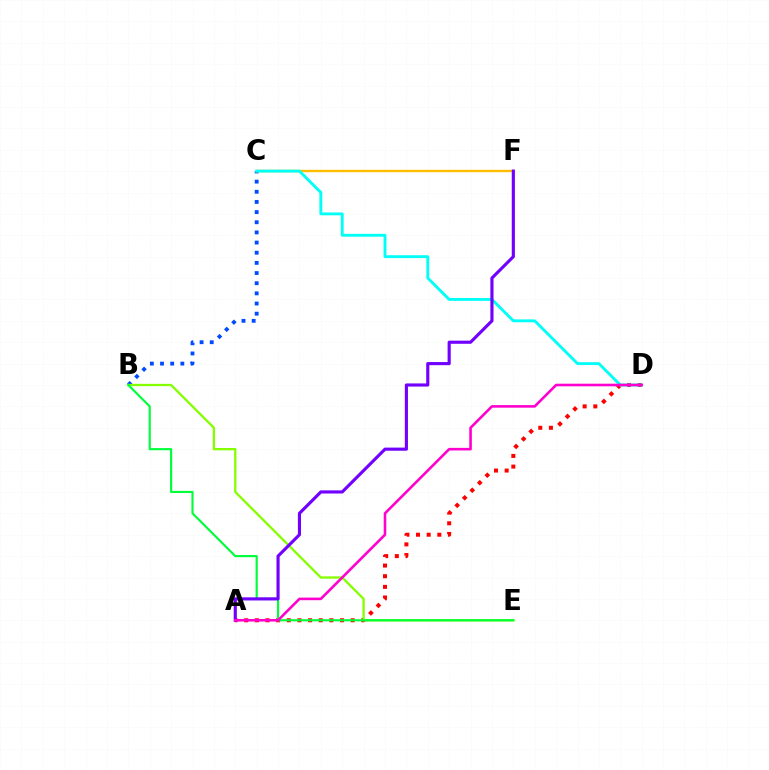{('A', 'D'): [{'color': '#ff0000', 'line_style': 'dotted', 'thickness': 2.89}, {'color': '#ff00cf', 'line_style': 'solid', 'thickness': 1.87}], ('B', 'C'): [{'color': '#004bff', 'line_style': 'dotted', 'thickness': 2.76}], ('B', 'E'): [{'color': '#84ff00', 'line_style': 'solid', 'thickness': 1.66}, {'color': '#00ff39', 'line_style': 'solid', 'thickness': 1.55}], ('C', 'F'): [{'color': '#ffbd00', 'line_style': 'solid', 'thickness': 1.7}], ('C', 'D'): [{'color': '#00fff6', 'line_style': 'solid', 'thickness': 2.07}], ('A', 'F'): [{'color': '#7200ff', 'line_style': 'solid', 'thickness': 2.25}]}